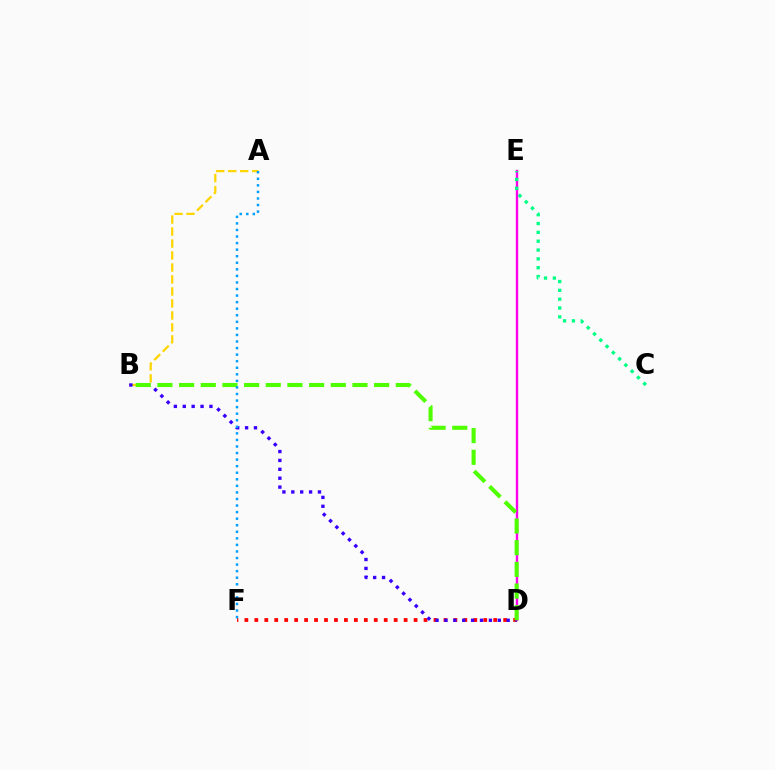{('D', 'F'): [{'color': '#ff0000', 'line_style': 'dotted', 'thickness': 2.7}], ('A', 'B'): [{'color': '#ffd500', 'line_style': 'dashed', 'thickness': 1.63}], ('D', 'E'): [{'color': '#ff00ed', 'line_style': 'solid', 'thickness': 1.72}], ('C', 'E'): [{'color': '#00ff86', 'line_style': 'dotted', 'thickness': 2.4}], ('B', 'D'): [{'color': '#3700ff', 'line_style': 'dotted', 'thickness': 2.42}, {'color': '#4fff00', 'line_style': 'dashed', 'thickness': 2.94}], ('A', 'F'): [{'color': '#009eff', 'line_style': 'dotted', 'thickness': 1.78}]}